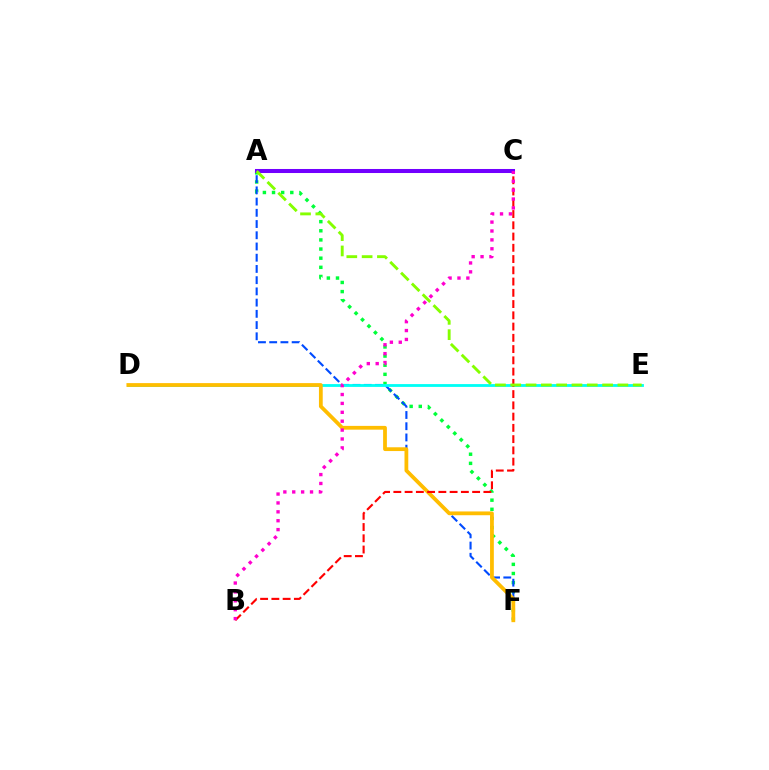{('A', 'F'): [{'color': '#00ff39', 'line_style': 'dotted', 'thickness': 2.48}, {'color': '#004bff', 'line_style': 'dashed', 'thickness': 1.53}], ('D', 'E'): [{'color': '#00fff6', 'line_style': 'solid', 'thickness': 2.02}], ('D', 'F'): [{'color': '#ffbd00', 'line_style': 'solid', 'thickness': 2.72}], ('B', 'C'): [{'color': '#ff0000', 'line_style': 'dashed', 'thickness': 1.53}, {'color': '#ff00cf', 'line_style': 'dotted', 'thickness': 2.42}], ('A', 'C'): [{'color': '#7200ff', 'line_style': 'solid', 'thickness': 2.9}], ('A', 'E'): [{'color': '#84ff00', 'line_style': 'dashed', 'thickness': 2.08}]}